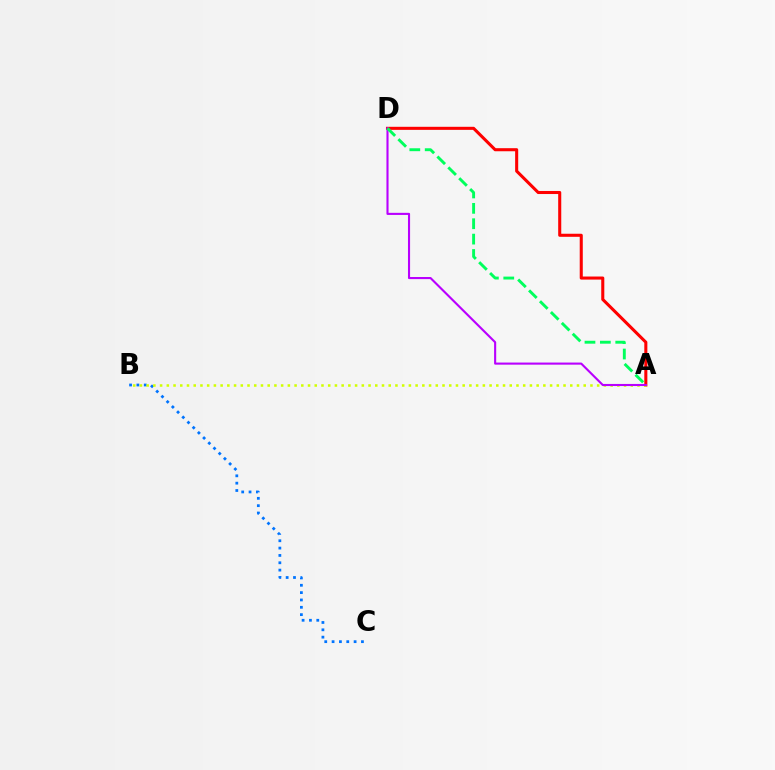{('B', 'C'): [{'color': '#0074ff', 'line_style': 'dotted', 'thickness': 1.99}], ('A', 'D'): [{'color': '#ff0000', 'line_style': 'solid', 'thickness': 2.2}, {'color': '#b900ff', 'line_style': 'solid', 'thickness': 1.52}, {'color': '#00ff5c', 'line_style': 'dashed', 'thickness': 2.09}], ('A', 'B'): [{'color': '#d1ff00', 'line_style': 'dotted', 'thickness': 1.83}]}